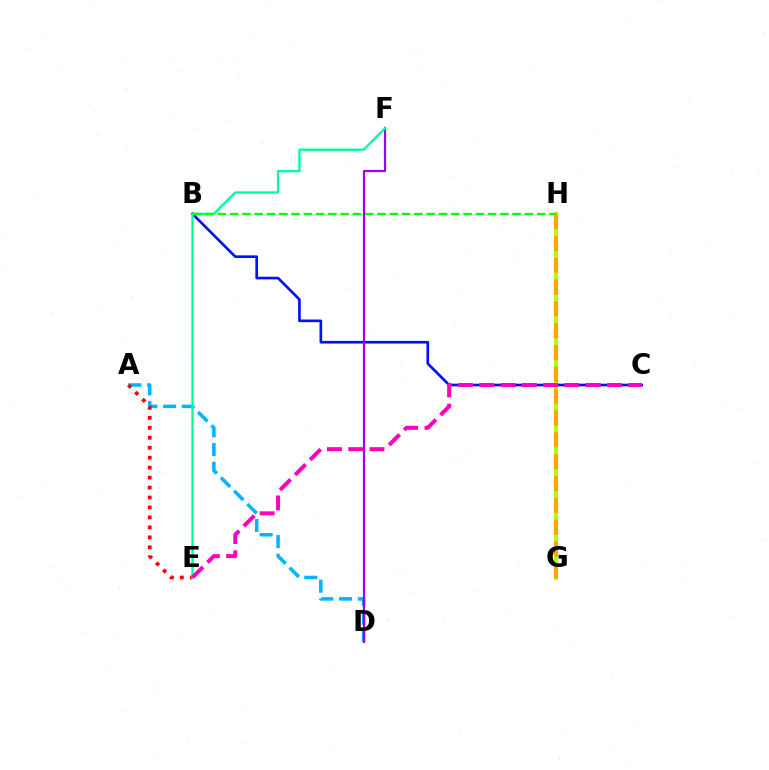{('A', 'D'): [{'color': '#00b5ff', 'line_style': 'dashed', 'thickness': 2.54}], ('B', 'C'): [{'color': '#0010ff', 'line_style': 'solid', 'thickness': 1.91}], ('D', 'F'): [{'color': '#9b00ff', 'line_style': 'solid', 'thickness': 1.59}], ('G', 'H'): [{'color': '#b3ff00', 'line_style': 'solid', 'thickness': 2.97}, {'color': '#ffa500', 'line_style': 'dashed', 'thickness': 2.96}], ('A', 'E'): [{'color': '#ff0000', 'line_style': 'dotted', 'thickness': 2.71}], ('E', 'F'): [{'color': '#00ff9d', 'line_style': 'solid', 'thickness': 1.71}], ('B', 'H'): [{'color': '#08ff00', 'line_style': 'dashed', 'thickness': 1.67}], ('C', 'E'): [{'color': '#ff00bd', 'line_style': 'dashed', 'thickness': 2.89}]}